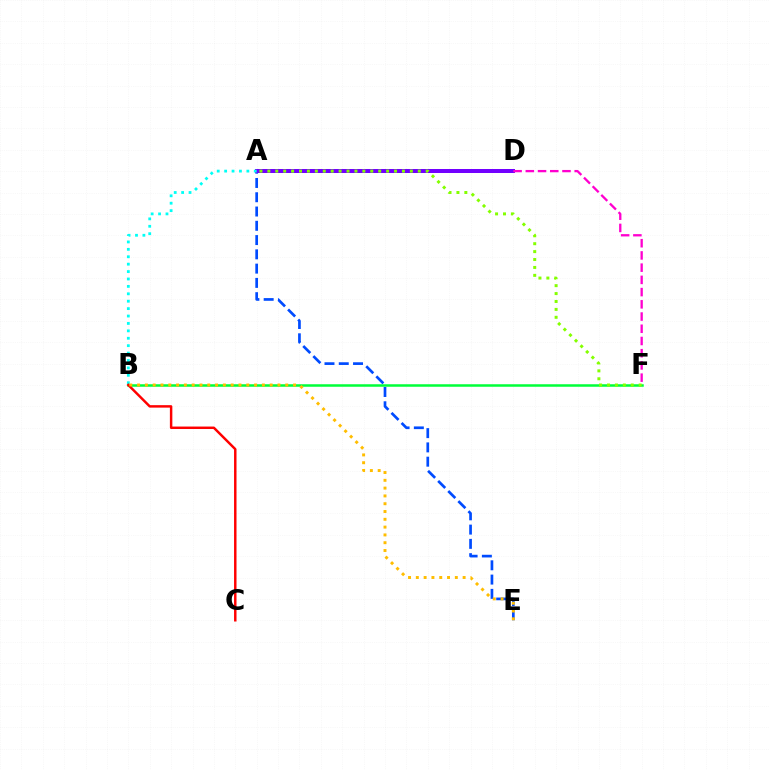{('A', 'E'): [{'color': '#004bff', 'line_style': 'dashed', 'thickness': 1.94}], ('A', 'D'): [{'color': '#7200ff', 'line_style': 'solid', 'thickness': 2.87}], ('A', 'B'): [{'color': '#00fff6', 'line_style': 'dotted', 'thickness': 2.01}], ('B', 'F'): [{'color': '#00ff39', 'line_style': 'solid', 'thickness': 1.81}], ('A', 'F'): [{'color': '#84ff00', 'line_style': 'dotted', 'thickness': 2.15}], ('B', 'C'): [{'color': '#ff0000', 'line_style': 'solid', 'thickness': 1.77}], ('D', 'F'): [{'color': '#ff00cf', 'line_style': 'dashed', 'thickness': 1.66}], ('B', 'E'): [{'color': '#ffbd00', 'line_style': 'dotted', 'thickness': 2.12}]}